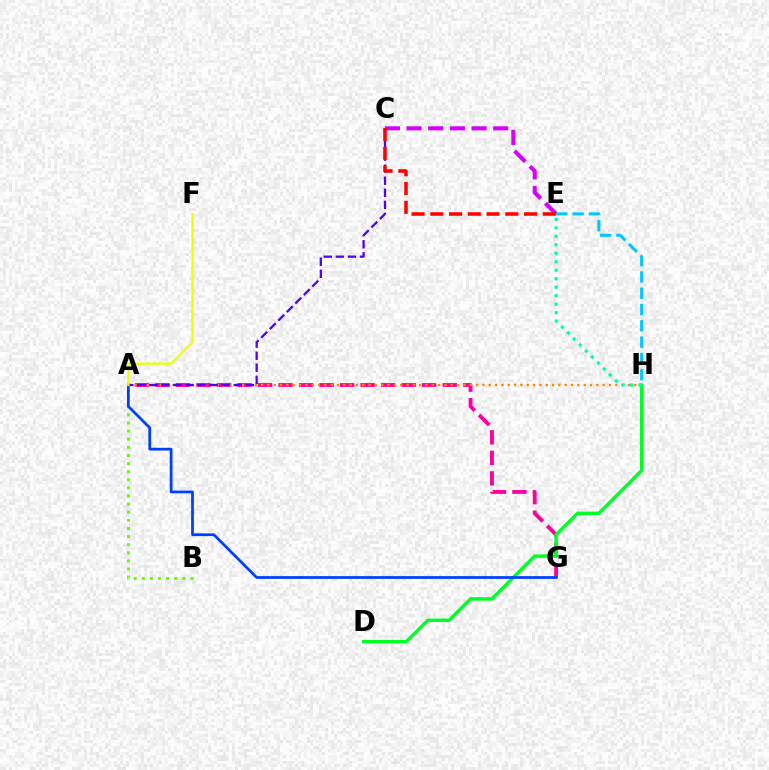{('C', 'E'): [{'color': '#d600ff', 'line_style': 'dashed', 'thickness': 2.94}, {'color': '#ff0000', 'line_style': 'dashed', 'thickness': 2.55}], ('A', 'G'): [{'color': '#ff00a0', 'line_style': 'dashed', 'thickness': 2.79}, {'color': '#003fff', 'line_style': 'solid', 'thickness': 1.97}], ('A', 'H'): [{'color': '#ff8800', 'line_style': 'dotted', 'thickness': 1.72}], ('D', 'H'): [{'color': '#00ff27', 'line_style': 'solid', 'thickness': 2.46}], ('A', 'C'): [{'color': '#4f00ff', 'line_style': 'dashed', 'thickness': 1.64}], ('A', 'B'): [{'color': '#66ff00', 'line_style': 'dotted', 'thickness': 2.2}], ('A', 'F'): [{'color': '#eeff00', 'line_style': 'solid', 'thickness': 1.64}], ('E', 'H'): [{'color': '#00ffaf', 'line_style': 'dotted', 'thickness': 2.3}, {'color': '#00c7ff', 'line_style': 'dashed', 'thickness': 2.21}]}